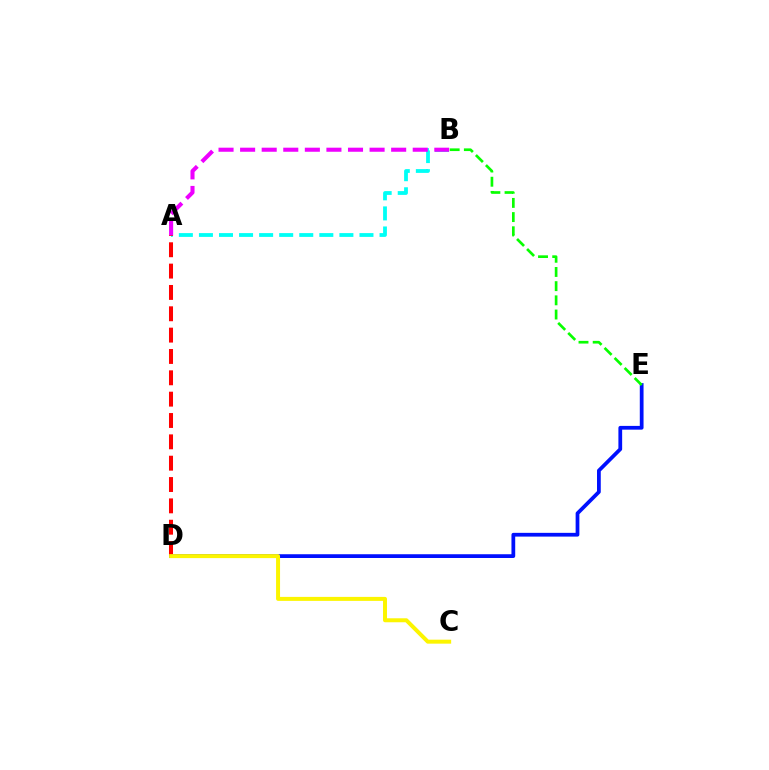{('A', 'B'): [{'color': '#00fff6', 'line_style': 'dashed', 'thickness': 2.73}, {'color': '#ee00ff', 'line_style': 'dashed', 'thickness': 2.93}], ('D', 'E'): [{'color': '#0010ff', 'line_style': 'solid', 'thickness': 2.7}], ('A', 'D'): [{'color': '#ff0000', 'line_style': 'dashed', 'thickness': 2.9}], ('B', 'E'): [{'color': '#08ff00', 'line_style': 'dashed', 'thickness': 1.93}], ('C', 'D'): [{'color': '#fcf500', 'line_style': 'solid', 'thickness': 2.86}]}